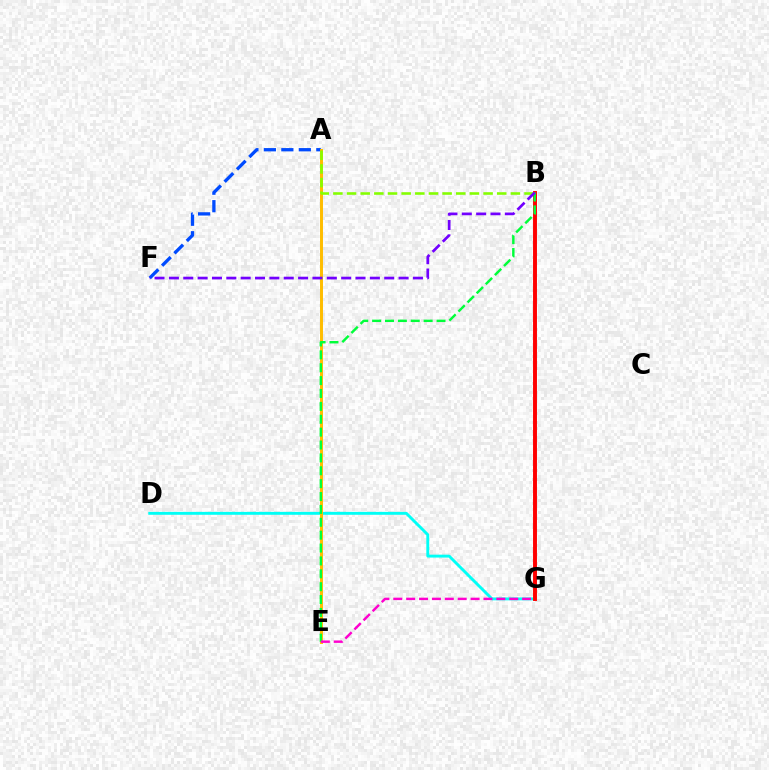{('A', 'F'): [{'color': '#004bff', 'line_style': 'dashed', 'thickness': 2.37}], ('D', 'G'): [{'color': '#00fff6', 'line_style': 'solid', 'thickness': 2.09}], ('B', 'G'): [{'color': '#ff0000', 'line_style': 'solid', 'thickness': 2.82}], ('A', 'E'): [{'color': '#ffbd00', 'line_style': 'solid', 'thickness': 2.13}], ('B', 'E'): [{'color': '#00ff39', 'line_style': 'dashed', 'thickness': 1.75}], ('A', 'B'): [{'color': '#84ff00', 'line_style': 'dashed', 'thickness': 1.85}], ('B', 'F'): [{'color': '#7200ff', 'line_style': 'dashed', 'thickness': 1.95}], ('E', 'G'): [{'color': '#ff00cf', 'line_style': 'dashed', 'thickness': 1.75}]}